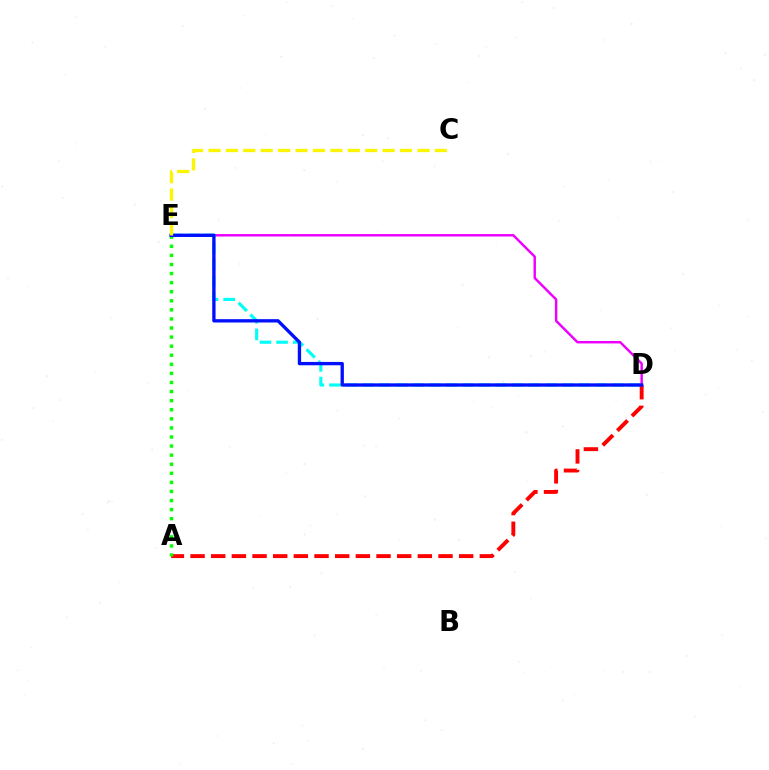{('D', 'E'): [{'color': '#ee00ff', 'line_style': 'solid', 'thickness': 1.76}, {'color': '#00fff6', 'line_style': 'dashed', 'thickness': 2.26}, {'color': '#0010ff', 'line_style': 'solid', 'thickness': 2.4}], ('A', 'D'): [{'color': '#ff0000', 'line_style': 'dashed', 'thickness': 2.81}], ('A', 'E'): [{'color': '#08ff00', 'line_style': 'dotted', 'thickness': 2.47}], ('C', 'E'): [{'color': '#fcf500', 'line_style': 'dashed', 'thickness': 2.37}]}